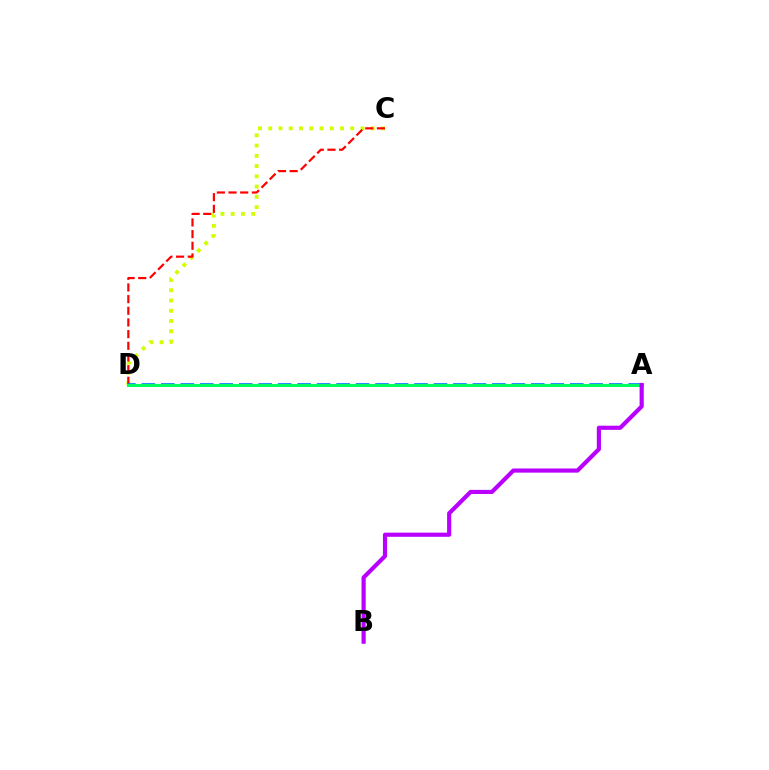{('C', 'D'): [{'color': '#d1ff00', 'line_style': 'dotted', 'thickness': 2.79}, {'color': '#ff0000', 'line_style': 'dashed', 'thickness': 1.58}], ('A', 'D'): [{'color': '#0074ff', 'line_style': 'dashed', 'thickness': 2.65}, {'color': '#00ff5c', 'line_style': 'solid', 'thickness': 2.19}], ('A', 'B'): [{'color': '#b900ff', 'line_style': 'solid', 'thickness': 2.99}]}